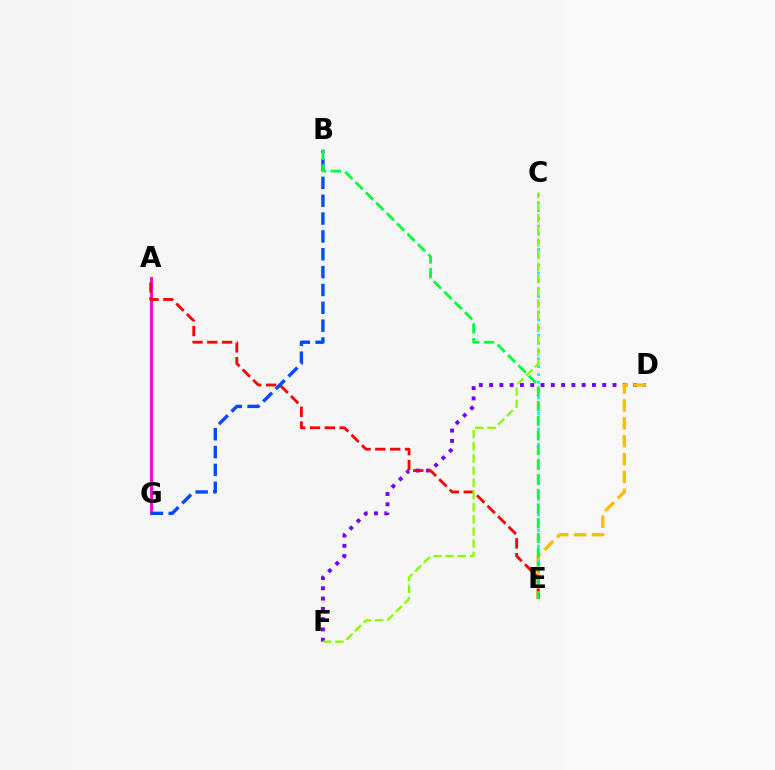{('D', 'F'): [{'color': '#7200ff', 'line_style': 'dotted', 'thickness': 2.79}], ('A', 'G'): [{'color': '#ff00cf', 'line_style': 'solid', 'thickness': 2.07}], ('D', 'E'): [{'color': '#ffbd00', 'line_style': 'dashed', 'thickness': 2.43}], ('A', 'E'): [{'color': '#ff0000', 'line_style': 'dashed', 'thickness': 2.01}], ('B', 'G'): [{'color': '#004bff', 'line_style': 'dashed', 'thickness': 2.42}], ('C', 'E'): [{'color': '#00fff6', 'line_style': 'dotted', 'thickness': 2.12}], ('B', 'E'): [{'color': '#00ff39', 'line_style': 'dashed', 'thickness': 1.99}], ('C', 'F'): [{'color': '#84ff00', 'line_style': 'dashed', 'thickness': 1.65}]}